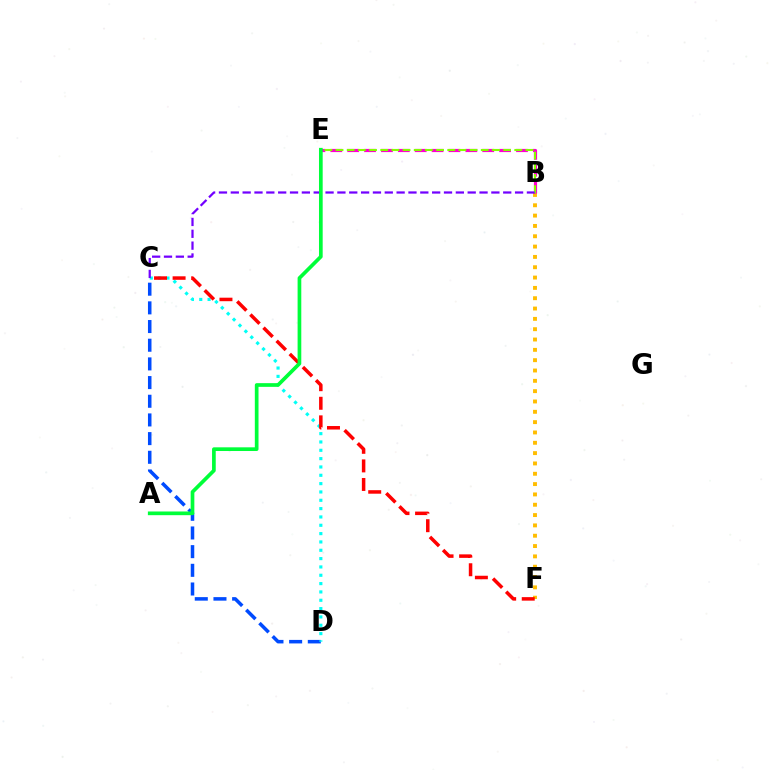{('C', 'D'): [{'color': '#004bff', 'line_style': 'dashed', 'thickness': 2.54}, {'color': '#00fff6', 'line_style': 'dotted', 'thickness': 2.26}], ('B', 'F'): [{'color': '#ffbd00', 'line_style': 'dotted', 'thickness': 2.81}], ('B', 'E'): [{'color': '#ff00cf', 'line_style': 'dashed', 'thickness': 2.29}, {'color': '#84ff00', 'line_style': 'dashed', 'thickness': 1.52}], ('C', 'F'): [{'color': '#ff0000', 'line_style': 'dashed', 'thickness': 2.52}], ('B', 'C'): [{'color': '#7200ff', 'line_style': 'dashed', 'thickness': 1.61}], ('A', 'E'): [{'color': '#00ff39', 'line_style': 'solid', 'thickness': 2.66}]}